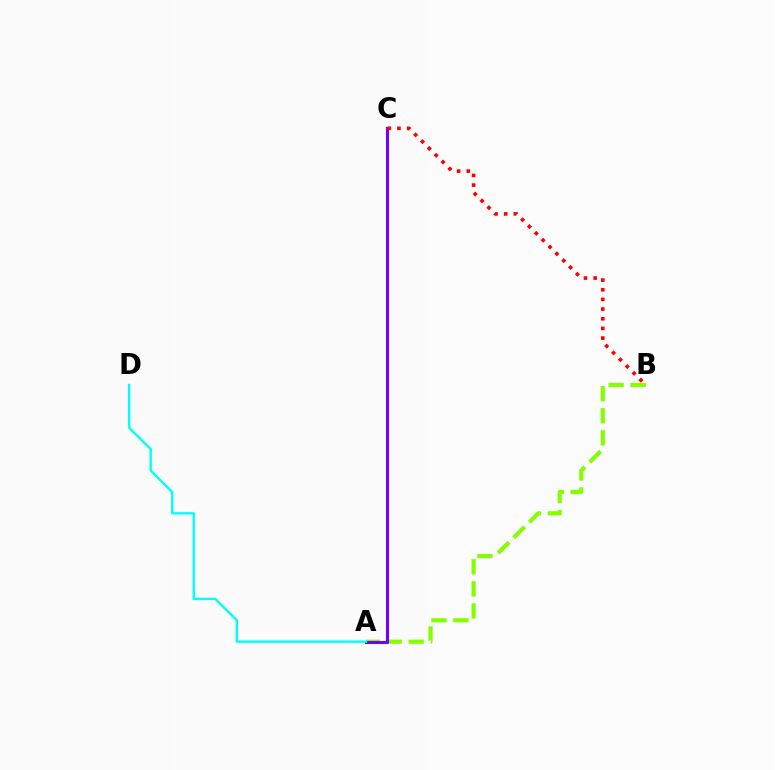{('A', 'B'): [{'color': '#84ff00', 'line_style': 'dashed', 'thickness': 2.99}], ('A', 'C'): [{'color': '#7200ff', 'line_style': 'solid', 'thickness': 2.23}], ('B', 'C'): [{'color': '#ff0000', 'line_style': 'dotted', 'thickness': 2.62}], ('A', 'D'): [{'color': '#00fff6', 'line_style': 'solid', 'thickness': 1.71}]}